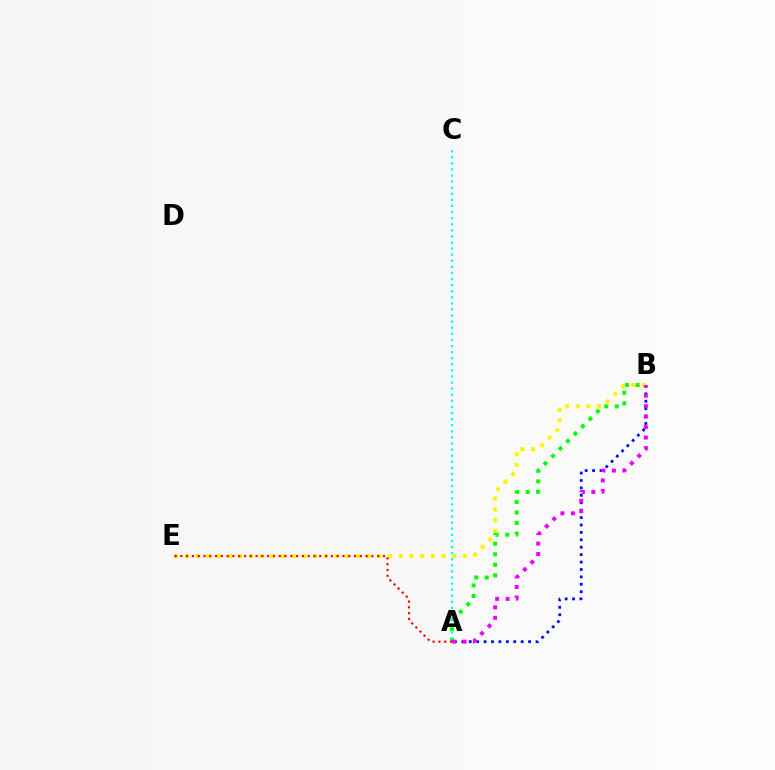{('A', 'B'): [{'color': '#08ff00', 'line_style': 'dotted', 'thickness': 2.86}, {'color': '#0010ff', 'line_style': 'dotted', 'thickness': 2.02}, {'color': '#ee00ff', 'line_style': 'dotted', 'thickness': 2.85}], ('B', 'E'): [{'color': '#fcf500', 'line_style': 'dotted', 'thickness': 2.91}], ('A', 'E'): [{'color': '#ff0000', 'line_style': 'dotted', 'thickness': 1.57}], ('A', 'C'): [{'color': '#00fff6', 'line_style': 'dotted', 'thickness': 1.65}]}